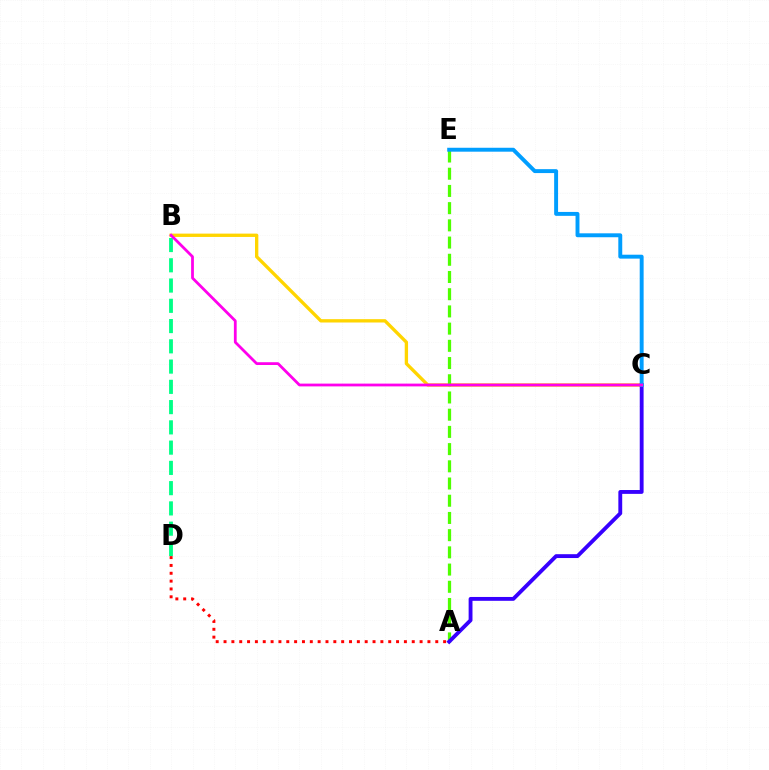{('B', 'C'): [{'color': '#ffd500', 'line_style': 'solid', 'thickness': 2.4}, {'color': '#ff00ed', 'line_style': 'solid', 'thickness': 2.0}], ('A', 'E'): [{'color': '#4fff00', 'line_style': 'dashed', 'thickness': 2.34}], ('B', 'D'): [{'color': '#00ff86', 'line_style': 'dashed', 'thickness': 2.75}], ('A', 'C'): [{'color': '#3700ff', 'line_style': 'solid', 'thickness': 2.77}], ('A', 'D'): [{'color': '#ff0000', 'line_style': 'dotted', 'thickness': 2.13}], ('C', 'E'): [{'color': '#009eff', 'line_style': 'solid', 'thickness': 2.82}]}